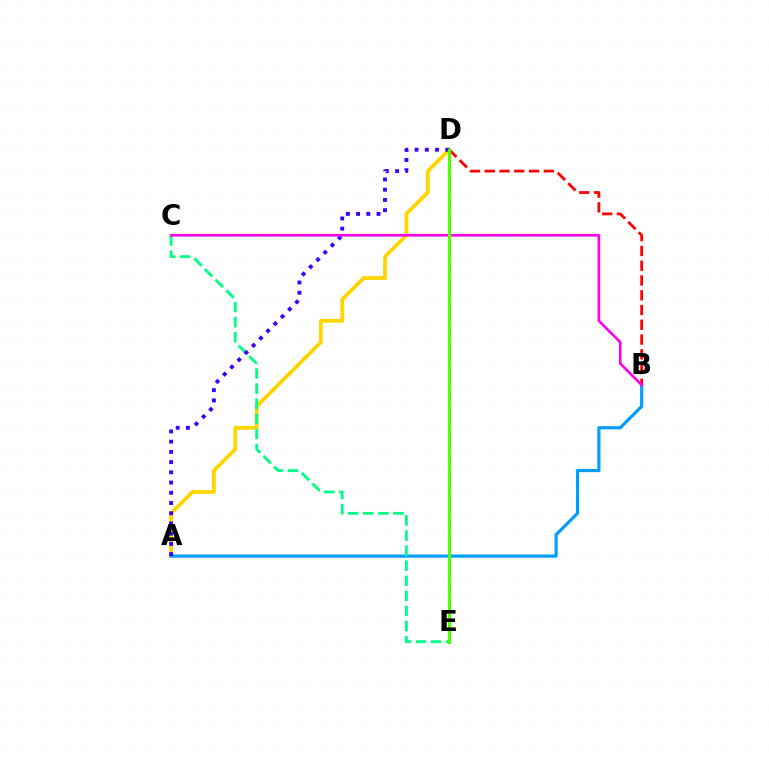{('A', 'D'): [{'color': '#ffd500', 'line_style': 'solid', 'thickness': 2.74}, {'color': '#3700ff', 'line_style': 'dotted', 'thickness': 2.78}], ('A', 'B'): [{'color': '#009eff', 'line_style': 'solid', 'thickness': 2.28}], ('C', 'E'): [{'color': '#00ff86', 'line_style': 'dashed', 'thickness': 2.05}], ('B', 'D'): [{'color': '#ff0000', 'line_style': 'dashed', 'thickness': 2.01}], ('B', 'C'): [{'color': '#ff00ed', 'line_style': 'solid', 'thickness': 1.9}], ('D', 'E'): [{'color': '#4fff00', 'line_style': 'solid', 'thickness': 2.29}]}